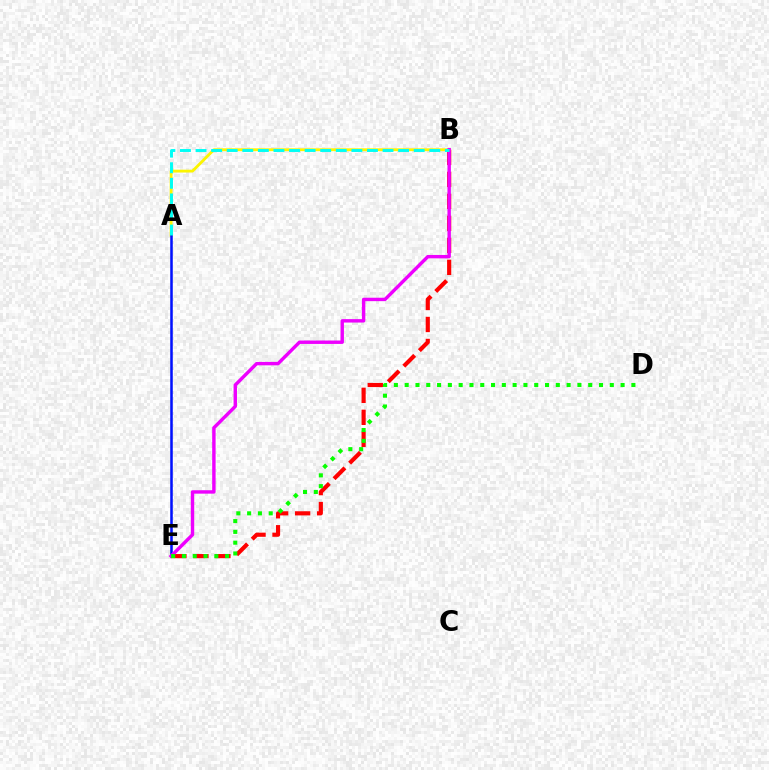{('B', 'E'): [{'color': '#ff0000', 'line_style': 'dashed', 'thickness': 2.99}, {'color': '#ee00ff', 'line_style': 'solid', 'thickness': 2.46}], ('A', 'B'): [{'color': '#fcf500', 'line_style': 'solid', 'thickness': 2.04}, {'color': '#00fff6', 'line_style': 'dashed', 'thickness': 2.12}], ('A', 'E'): [{'color': '#0010ff', 'line_style': 'solid', 'thickness': 1.83}], ('D', 'E'): [{'color': '#08ff00', 'line_style': 'dotted', 'thickness': 2.93}]}